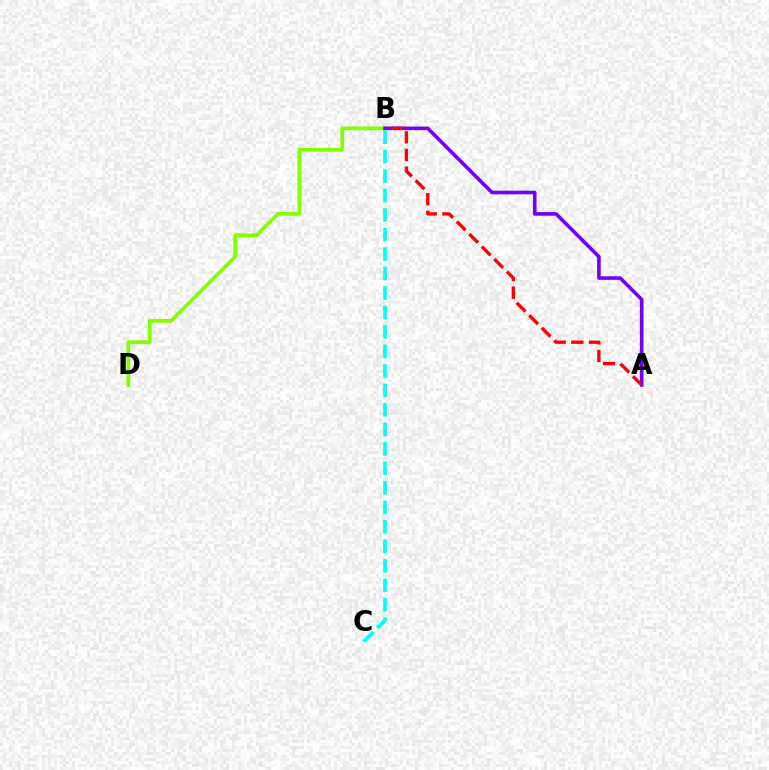{('B', 'D'): [{'color': '#84ff00', 'line_style': 'solid', 'thickness': 2.73}], ('A', 'B'): [{'color': '#7200ff', 'line_style': 'solid', 'thickness': 2.6}, {'color': '#ff0000', 'line_style': 'dashed', 'thickness': 2.4}], ('B', 'C'): [{'color': '#00fff6', 'line_style': 'dashed', 'thickness': 2.65}]}